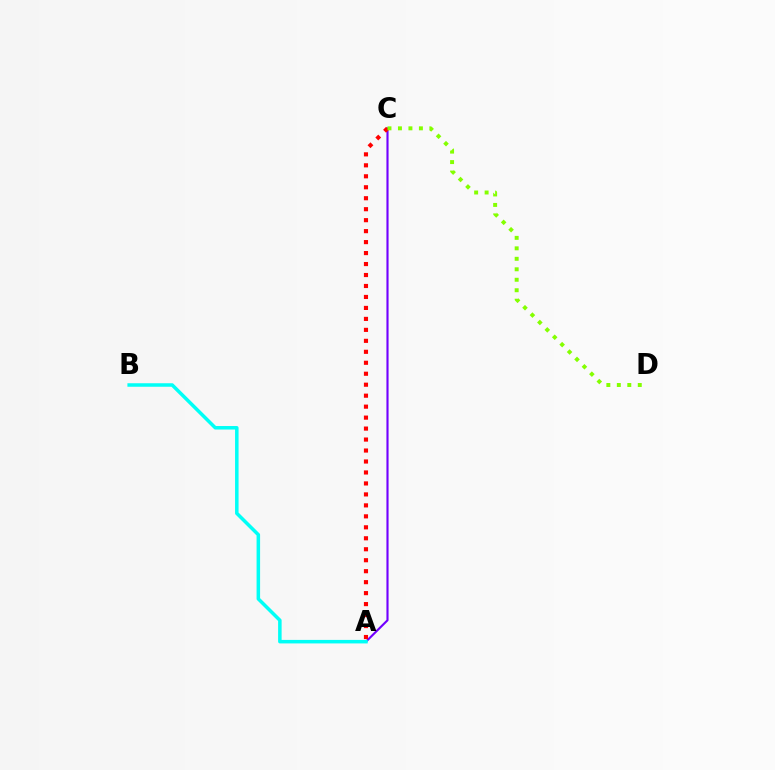{('A', 'C'): [{'color': '#7200ff', 'line_style': 'solid', 'thickness': 1.53}, {'color': '#ff0000', 'line_style': 'dotted', 'thickness': 2.98}], ('A', 'B'): [{'color': '#00fff6', 'line_style': 'solid', 'thickness': 2.53}], ('C', 'D'): [{'color': '#84ff00', 'line_style': 'dotted', 'thickness': 2.85}]}